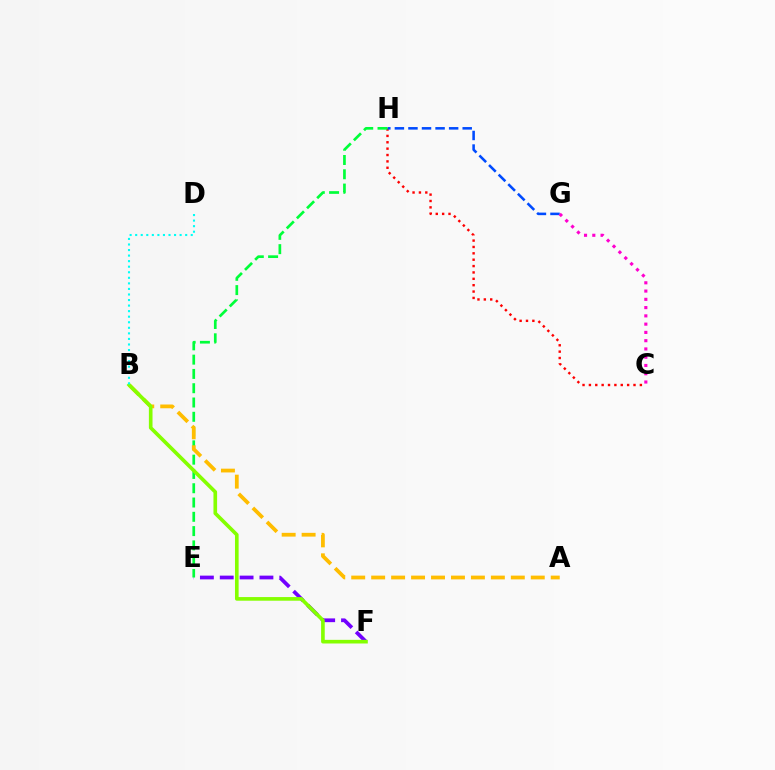{('E', 'F'): [{'color': '#7200ff', 'line_style': 'dashed', 'thickness': 2.7}], ('C', 'H'): [{'color': '#ff0000', 'line_style': 'dotted', 'thickness': 1.73}], ('G', 'H'): [{'color': '#004bff', 'line_style': 'dashed', 'thickness': 1.84}], ('E', 'H'): [{'color': '#00ff39', 'line_style': 'dashed', 'thickness': 1.94}], ('C', 'G'): [{'color': '#ff00cf', 'line_style': 'dotted', 'thickness': 2.25}], ('A', 'B'): [{'color': '#ffbd00', 'line_style': 'dashed', 'thickness': 2.71}], ('B', 'F'): [{'color': '#84ff00', 'line_style': 'solid', 'thickness': 2.62}], ('B', 'D'): [{'color': '#00fff6', 'line_style': 'dotted', 'thickness': 1.51}]}